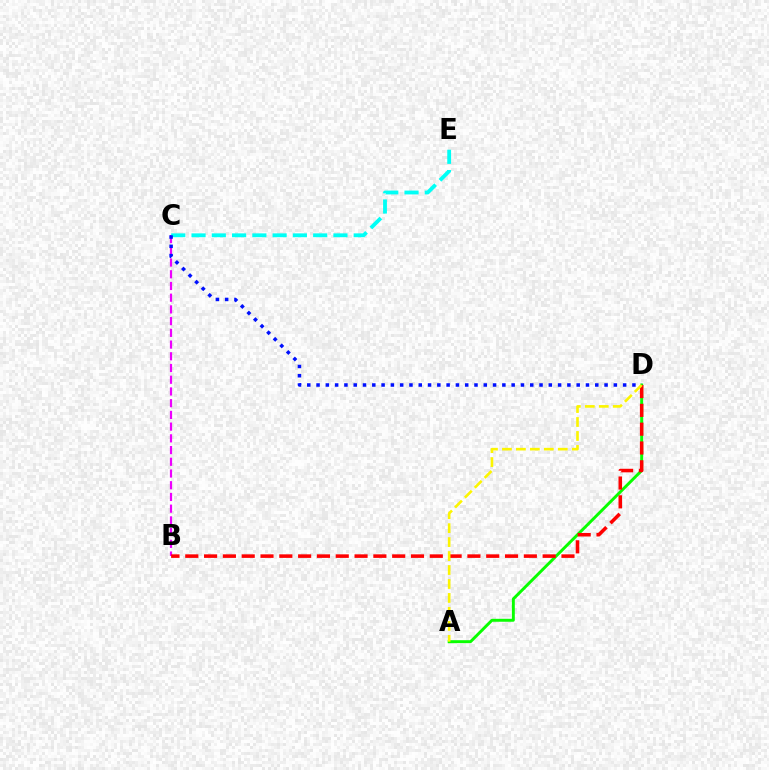{('A', 'D'): [{'color': '#08ff00', 'line_style': 'solid', 'thickness': 2.11}, {'color': '#fcf500', 'line_style': 'dashed', 'thickness': 1.9}], ('B', 'C'): [{'color': '#ee00ff', 'line_style': 'dashed', 'thickness': 1.59}], ('C', 'E'): [{'color': '#00fff6', 'line_style': 'dashed', 'thickness': 2.75}], ('B', 'D'): [{'color': '#ff0000', 'line_style': 'dashed', 'thickness': 2.56}], ('C', 'D'): [{'color': '#0010ff', 'line_style': 'dotted', 'thickness': 2.52}]}